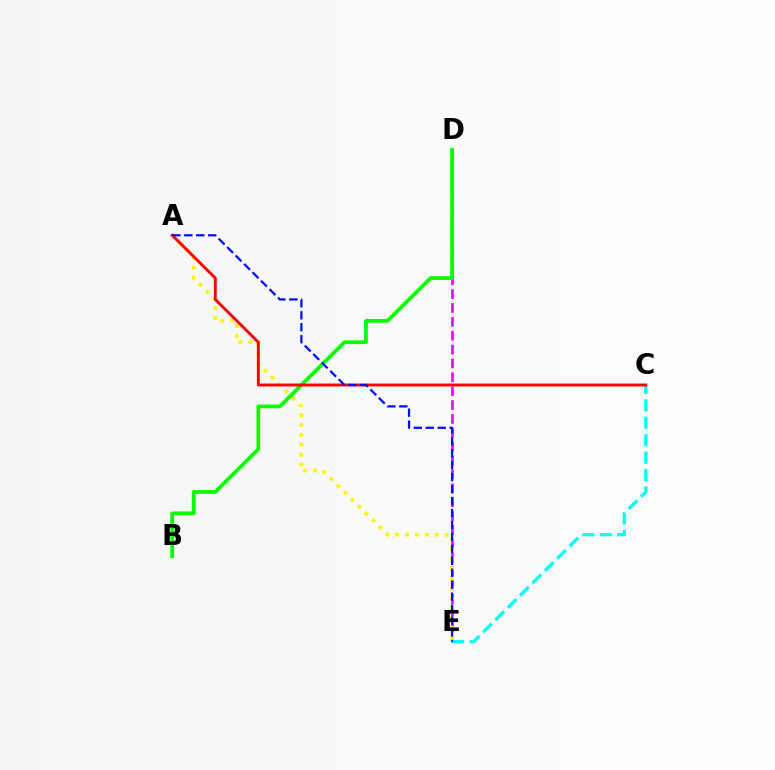{('D', 'E'): [{'color': '#ee00ff', 'line_style': 'dashed', 'thickness': 1.88}], ('A', 'E'): [{'color': '#fcf500', 'line_style': 'dotted', 'thickness': 2.68}, {'color': '#0010ff', 'line_style': 'dashed', 'thickness': 1.62}], ('B', 'D'): [{'color': '#08ff00', 'line_style': 'solid', 'thickness': 2.7}], ('C', 'E'): [{'color': '#00fff6', 'line_style': 'dashed', 'thickness': 2.37}], ('A', 'C'): [{'color': '#ff0000', 'line_style': 'solid', 'thickness': 2.08}]}